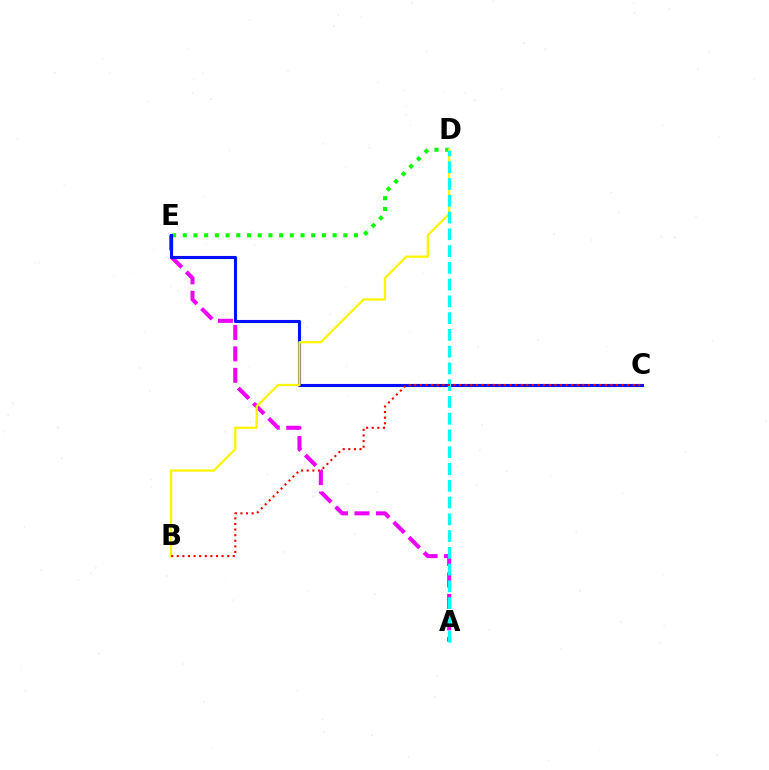{('D', 'E'): [{'color': '#08ff00', 'line_style': 'dotted', 'thickness': 2.91}], ('A', 'E'): [{'color': '#ee00ff', 'line_style': 'dashed', 'thickness': 2.92}], ('C', 'E'): [{'color': '#0010ff', 'line_style': 'solid', 'thickness': 2.21}], ('B', 'D'): [{'color': '#fcf500', 'line_style': 'solid', 'thickness': 1.64}], ('A', 'D'): [{'color': '#00fff6', 'line_style': 'dashed', 'thickness': 2.28}], ('B', 'C'): [{'color': '#ff0000', 'line_style': 'dotted', 'thickness': 1.52}]}